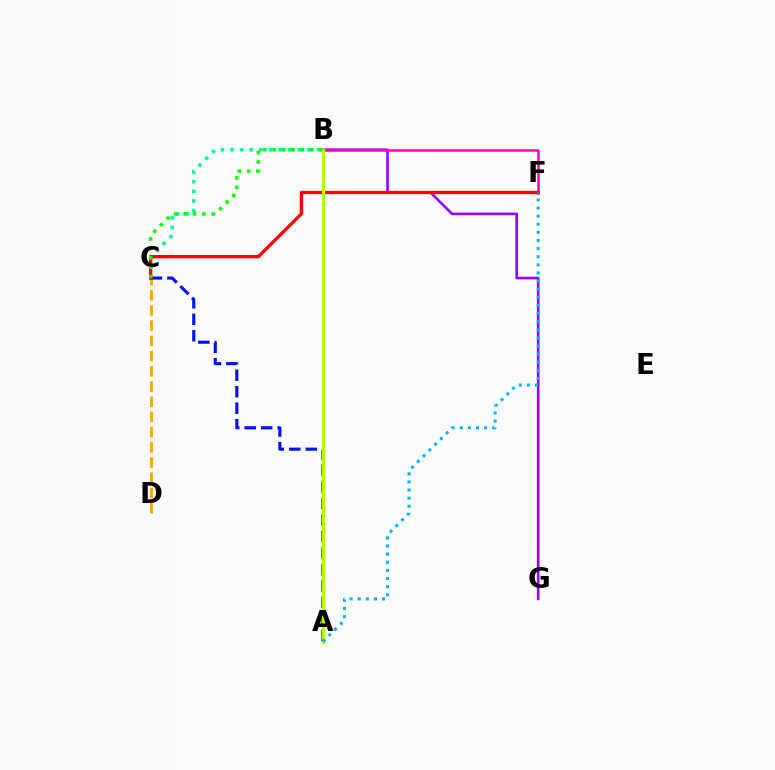{('C', 'D'): [{'color': '#ffa500', 'line_style': 'dashed', 'thickness': 2.07}], ('A', 'C'): [{'color': '#0010ff', 'line_style': 'dashed', 'thickness': 2.24}], ('B', 'G'): [{'color': '#9b00ff', 'line_style': 'solid', 'thickness': 1.89}], ('B', 'C'): [{'color': '#00ff9d', 'line_style': 'dotted', 'thickness': 2.61}, {'color': '#08ff00', 'line_style': 'dotted', 'thickness': 2.55}], ('B', 'F'): [{'color': '#ff00bd', 'line_style': 'solid', 'thickness': 1.82}], ('C', 'F'): [{'color': '#ff0000', 'line_style': 'solid', 'thickness': 2.38}], ('A', 'B'): [{'color': '#b3ff00', 'line_style': 'solid', 'thickness': 2.26}], ('A', 'F'): [{'color': '#00b5ff', 'line_style': 'dotted', 'thickness': 2.21}]}